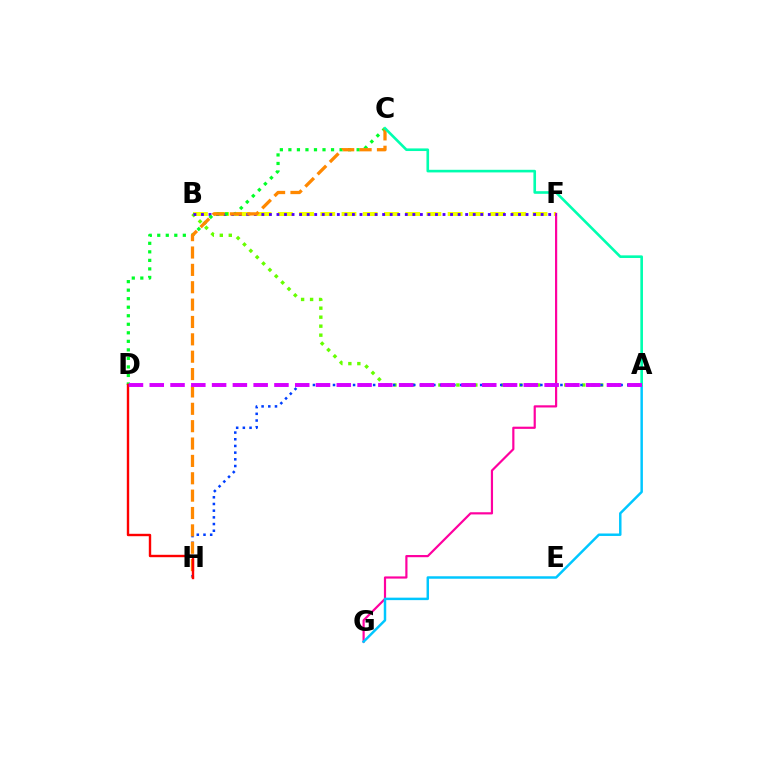{('B', 'F'): [{'color': '#eeff00', 'line_style': 'dashed', 'thickness': 2.88}, {'color': '#4f00ff', 'line_style': 'dotted', 'thickness': 2.05}], ('F', 'G'): [{'color': '#ff00a0', 'line_style': 'solid', 'thickness': 1.58}], ('A', 'G'): [{'color': '#00c7ff', 'line_style': 'solid', 'thickness': 1.78}], ('A', 'B'): [{'color': '#66ff00', 'line_style': 'dotted', 'thickness': 2.44}], ('A', 'H'): [{'color': '#003fff', 'line_style': 'dotted', 'thickness': 1.82}], ('C', 'D'): [{'color': '#00ff27', 'line_style': 'dotted', 'thickness': 2.32}], ('C', 'H'): [{'color': '#ff8800', 'line_style': 'dashed', 'thickness': 2.36}], ('A', 'C'): [{'color': '#00ffaf', 'line_style': 'solid', 'thickness': 1.89}], ('D', 'H'): [{'color': '#ff0000', 'line_style': 'solid', 'thickness': 1.72}], ('A', 'D'): [{'color': '#d600ff', 'line_style': 'dashed', 'thickness': 2.82}]}